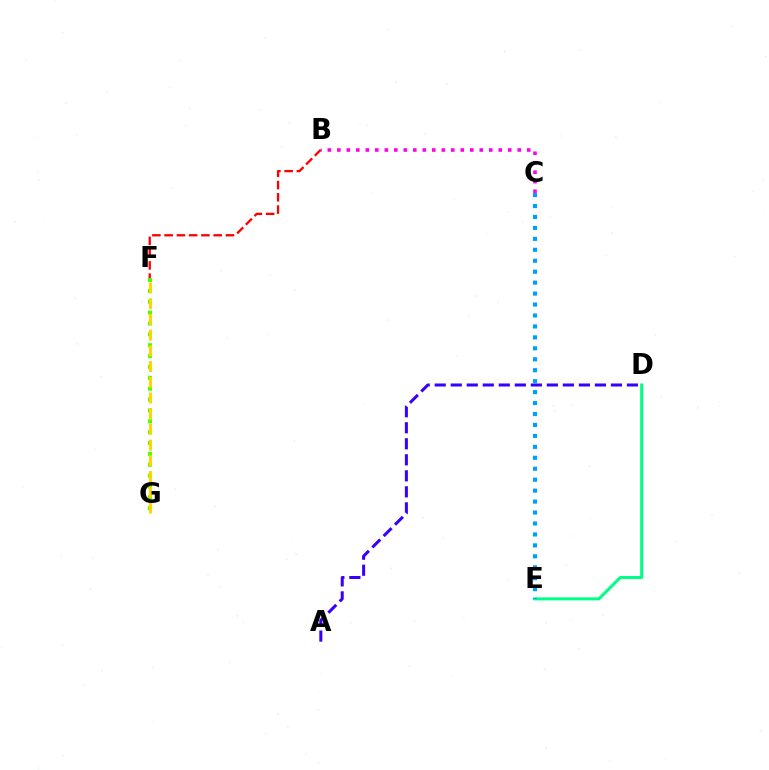{('F', 'G'): [{'color': '#4fff00', 'line_style': 'dotted', 'thickness': 2.95}, {'color': '#ffd500', 'line_style': 'dashed', 'thickness': 2.14}], ('B', 'F'): [{'color': '#ff0000', 'line_style': 'dashed', 'thickness': 1.67}], ('D', 'E'): [{'color': '#00ff86', 'line_style': 'solid', 'thickness': 2.18}], ('A', 'D'): [{'color': '#3700ff', 'line_style': 'dashed', 'thickness': 2.18}], ('C', 'E'): [{'color': '#009eff', 'line_style': 'dotted', 'thickness': 2.97}], ('B', 'C'): [{'color': '#ff00ed', 'line_style': 'dotted', 'thickness': 2.58}]}